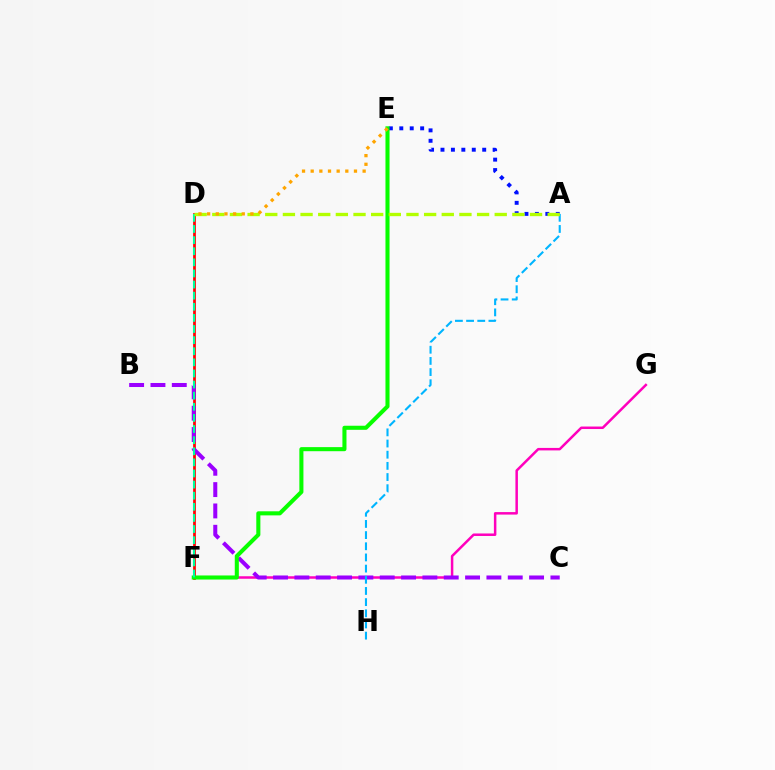{('F', 'G'): [{'color': '#ff00bd', 'line_style': 'solid', 'thickness': 1.8}], ('D', 'F'): [{'color': '#ff0000', 'line_style': 'solid', 'thickness': 1.97}, {'color': '#00ff9d', 'line_style': 'dashed', 'thickness': 1.51}], ('B', 'C'): [{'color': '#9b00ff', 'line_style': 'dashed', 'thickness': 2.9}], ('A', 'E'): [{'color': '#0010ff', 'line_style': 'dotted', 'thickness': 2.83}], ('E', 'F'): [{'color': '#08ff00', 'line_style': 'solid', 'thickness': 2.93}], ('A', 'H'): [{'color': '#00b5ff', 'line_style': 'dashed', 'thickness': 1.52}], ('A', 'D'): [{'color': '#b3ff00', 'line_style': 'dashed', 'thickness': 2.4}], ('D', 'E'): [{'color': '#ffa500', 'line_style': 'dotted', 'thickness': 2.35}]}